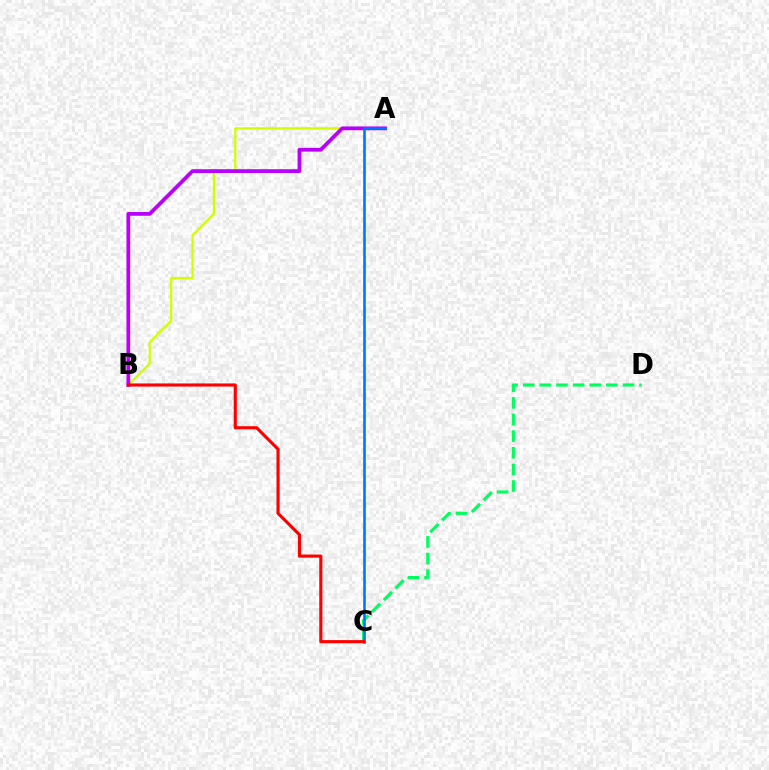{('A', 'B'): [{'color': '#d1ff00', 'line_style': 'solid', 'thickness': 1.63}, {'color': '#b900ff', 'line_style': 'solid', 'thickness': 2.72}], ('C', 'D'): [{'color': '#00ff5c', 'line_style': 'dashed', 'thickness': 2.26}], ('A', 'C'): [{'color': '#0074ff', 'line_style': 'solid', 'thickness': 1.87}], ('B', 'C'): [{'color': '#ff0000', 'line_style': 'solid', 'thickness': 2.26}]}